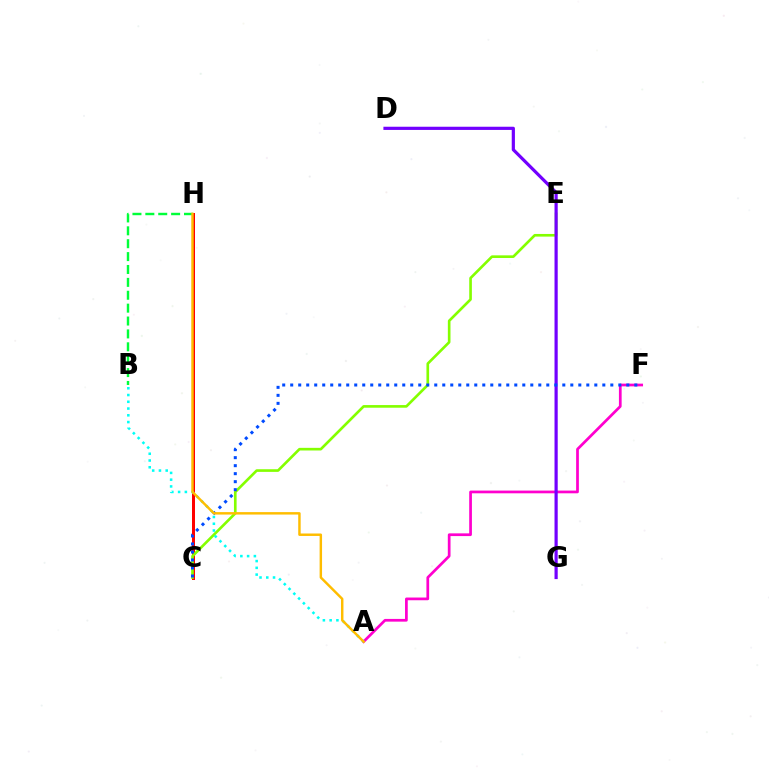{('B', 'H'): [{'color': '#00ff39', 'line_style': 'dashed', 'thickness': 1.75}], ('A', 'F'): [{'color': '#ff00cf', 'line_style': 'solid', 'thickness': 1.96}], ('C', 'H'): [{'color': '#ff0000', 'line_style': 'solid', 'thickness': 2.16}], ('C', 'E'): [{'color': '#84ff00', 'line_style': 'solid', 'thickness': 1.9}], ('A', 'B'): [{'color': '#00fff6', 'line_style': 'dotted', 'thickness': 1.84}], ('D', 'G'): [{'color': '#7200ff', 'line_style': 'solid', 'thickness': 2.3}], ('C', 'F'): [{'color': '#004bff', 'line_style': 'dotted', 'thickness': 2.17}], ('A', 'H'): [{'color': '#ffbd00', 'line_style': 'solid', 'thickness': 1.76}]}